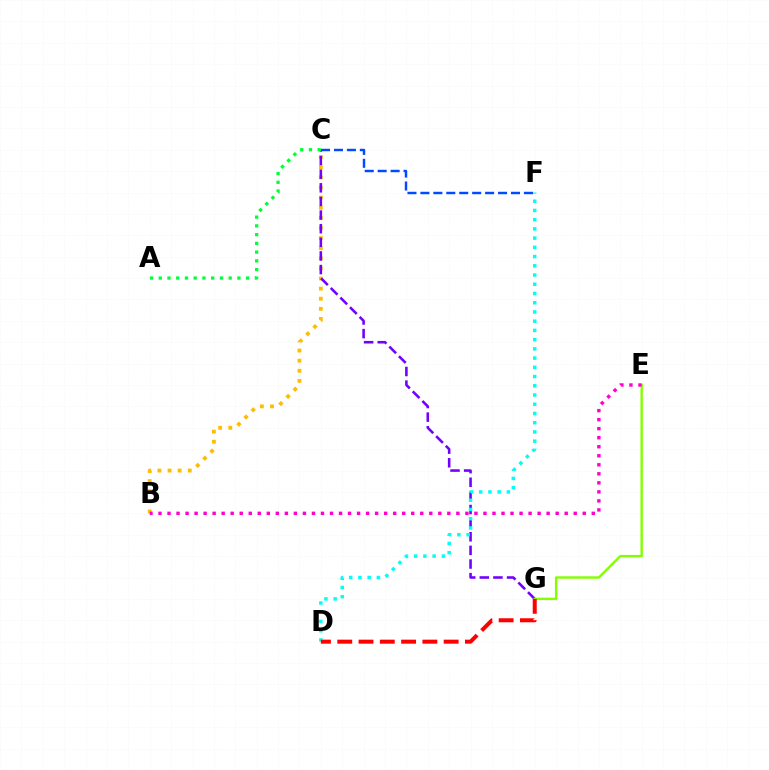{('B', 'C'): [{'color': '#ffbd00', 'line_style': 'dotted', 'thickness': 2.75}], ('C', 'G'): [{'color': '#7200ff', 'line_style': 'dashed', 'thickness': 1.85}], ('E', 'G'): [{'color': '#84ff00', 'line_style': 'solid', 'thickness': 1.72}], ('D', 'F'): [{'color': '#00fff6', 'line_style': 'dotted', 'thickness': 2.51}], ('D', 'G'): [{'color': '#ff0000', 'line_style': 'dashed', 'thickness': 2.89}], ('A', 'C'): [{'color': '#00ff39', 'line_style': 'dotted', 'thickness': 2.37}], ('B', 'E'): [{'color': '#ff00cf', 'line_style': 'dotted', 'thickness': 2.45}], ('C', 'F'): [{'color': '#004bff', 'line_style': 'dashed', 'thickness': 1.76}]}